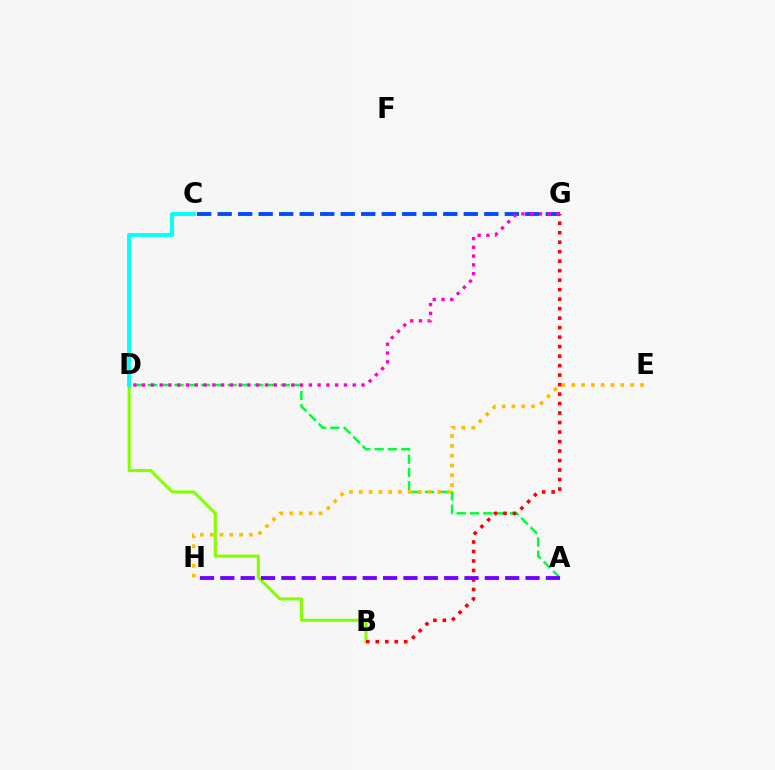{('A', 'D'): [{'color': '#00ff39', 'line_style': 'dashed', 'thickness': 1.81}], ('C', 'G'): [{'color': '#004bff', 'line_style': 'dashed', 'thickness': 2.79}], ('E', 'H'): [{'color': '#ffbd00', 'line_style': 'dotted', 'thickness': 2.67}], ('B', 'D'): [{'color': '#84ff00', 'line_style': 'solid', 'thickness': 2.21}], ('B', 'G'): [{'color': '#ff0000', 'line_style': 'dotted', 'thickness': 2.58}], ('A', 'H'): [{'color': '#7200ff', 'line_style': 'dashed', 'thickness': 2.76}], ('D', 'G'): [{'color': '#ff00cf', 'line_style': 'dotted', 'thickness': 2.38}], ('C', 'D'): [{'color': '#00fff6', 'line_style': 'solid', 'thickness': 2.79}]}